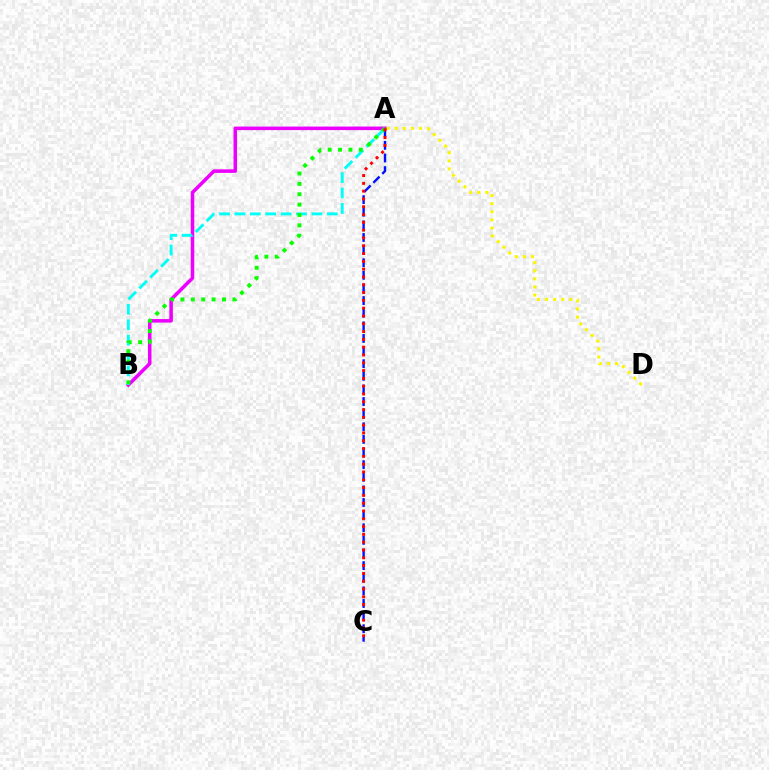{('A', 'B'): [{'color': '#ee00ff', 'line_style': 'solid', 'thickness': 2.54}, {'color': '#00fff6', 'line_style': 'dashed', 'thickness': 2.09}, {'color': '#08ff00', 'line_style': 'dotted', 'thickness': 2.82}], ('A', 'C'): [{'color': '#0010ff', 'line_style': 'dashed', 'thickness': 1.71}, {'color': '#ff0000', 'line_style': 'dotted', 'thickness': 2.12}], ('A', 'D'): [{'color': '#fcf500', 'line_style': 'dotted', 'thickness': 2.2}]}